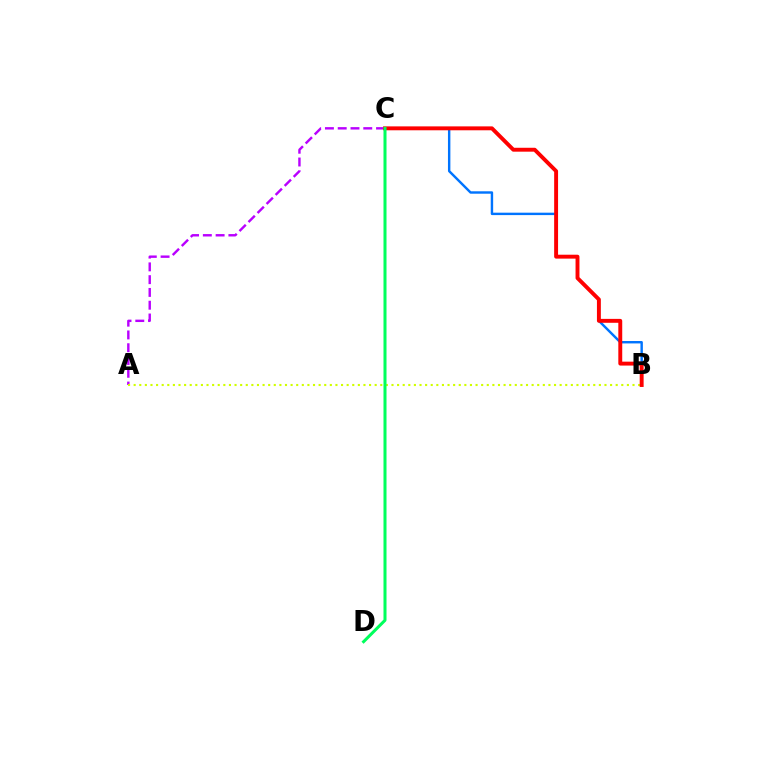{('B', 'C'): [{'color': '#0074ff', 'line_style': 'solid', 'thickness': 1.74}, {'color': '#ff0000', 'line_style': 'solid', 'thickness': 2.81}], ('A', 'C'): [{'color': '#b900ff', 'line_style': 'dashed', 'thickness': 1.74}], ('A', 'B'): [{'color': '#d1ff00', 'line_style': 'dotted', 'thickness': 1.52}], ('C', 'D'): [{'color': '#00ff5c', 'line_style': 'solid', 'thickness': 2.18}]}